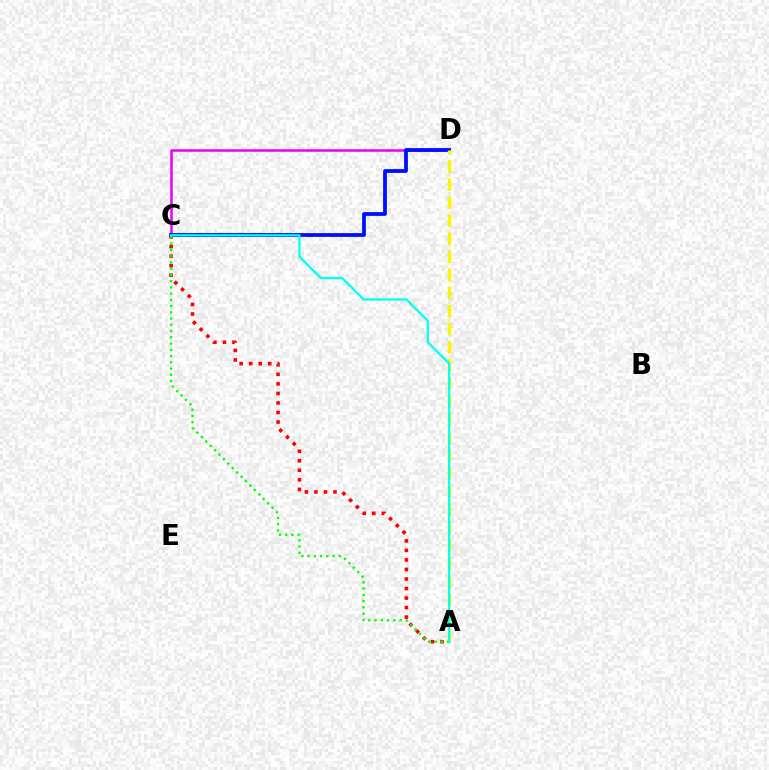{('C', 'D'): [{'color': '#ee00ff', 'line_style': 'solid', 'thickness': 1.83}, {'color': '#0010ff', 'line_style': 'solid', 'thickness': 2.73}], ('A', 'D'): [{'color': '#fcf500', 'line_style': 'dashed', 'thickness': 2.45}], ('A', 'C'): [{'color': '#ff0000', 'line_style': 'dotted', 'thickness': 2.59}, {'color': '#08ff00', 'line_style': 'dotted', 'thickness': 1.7}, {'color': '#00fff6', 'line_style': 'solid', 'thickness': 1.62}]}